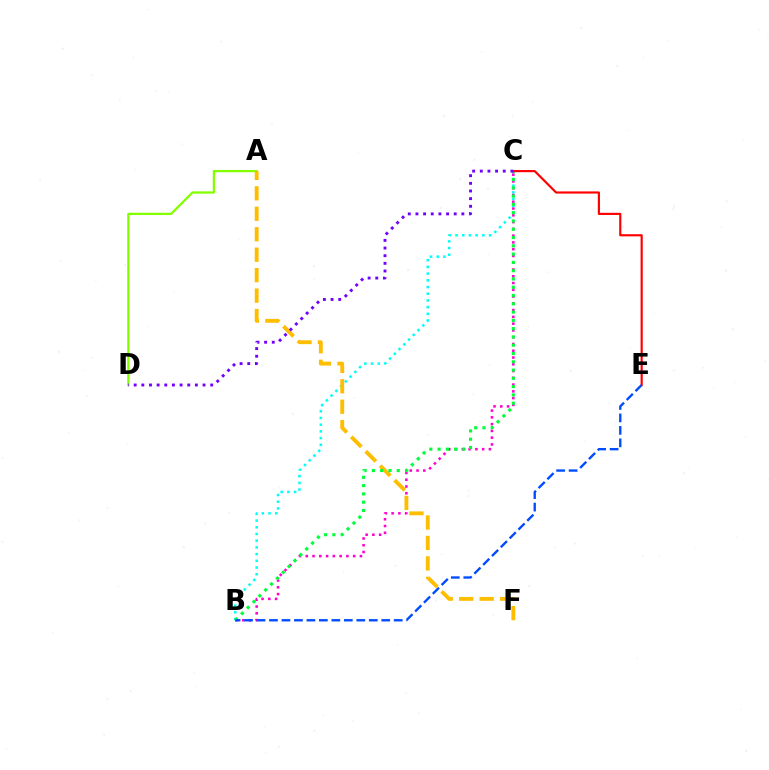{('A', 'D'): [{'color': '#84ff00', 'line_style': 'solid', 'thickness': 1.64}], ('B', 'C'): [{'color': '#00fff6', 'line_style': 'dotted', 'thickness': 1.82}, {'color': '#ff00cf', 'line_style': 'dotted', 'thickness': 1.84}, {'color': '#00ff39', 'line_style': 'dotted', 'thickness': 2.25}], ('A', 'F'): [{'color': '#ffbd00', 'line_style': 'dashed', 'thickness': 2.78}], ('C', 'E'): [{'color': '#ff0000', 'line_style': 'solid', 'thickness': 1.56}], ('C', 'D'): [{'color': '#7200ff', 'line_style': 'dotted', 'thickness': 2.08}], ('B', 'E'): [{'color': '#004bff', 'line_style': 'dashed', 'thickness': 1.69}]}